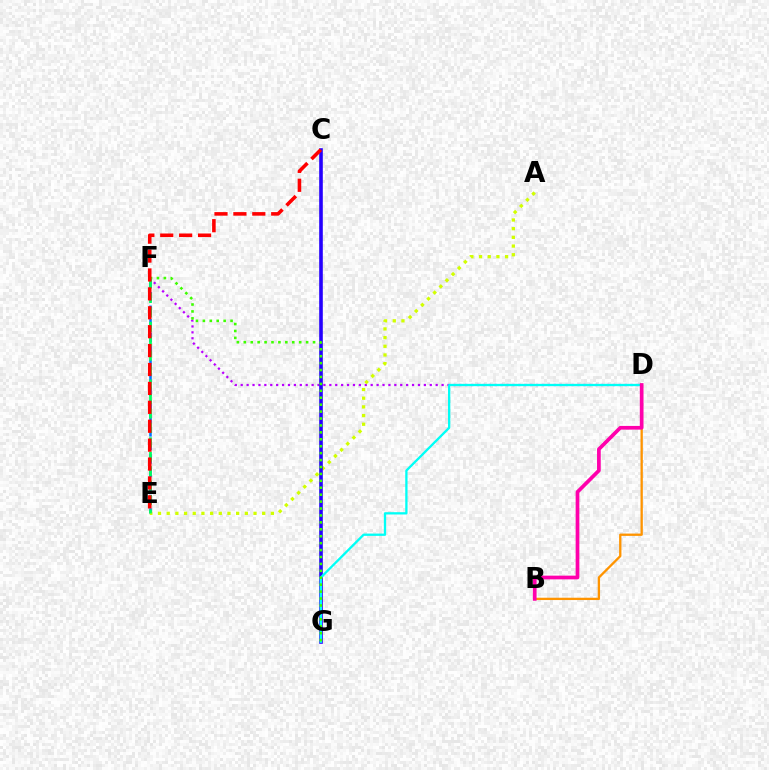{('D', 'F'): [{'color': '#b900ff', 'line_style': 'dotted', 'thickness': 1.61}], ('E', 'F'): [{'color': '#0074ff', 'line_style': 'dashed', 'thickness': 1.84}, {'color': '#00ff5c', 'line_style': 'dashed', 'thickness': 1.96}], ('A', 'E'): [{'color': '#d1ff00', 'line_style': 'dotted', 'thickness': 2.36}], ('B', 'D'): [{'color': '#ff9400', 'line_style': 'solid', 'thickness': 1.67}, {'color': '#ff00ac', 'line_style': 'solid', 'thickness': 2.67}], ('C', 'G'): [{'color': '#2500ff', 'line_style': 'solid', 'thickness': 2.6}], ('D', 'G'): [{'color': '#00fff6', 'line_style': 'solid', 'thickness': 1.66}], ('F', 'G'): [{'color': '#3dff00', 'line_style': 'dotted', 'thickness': 1.88}], ('C', 'E'): [{'color': '#ff0000', 'line_style': 'dashed', 'thickness': 2.57}]}